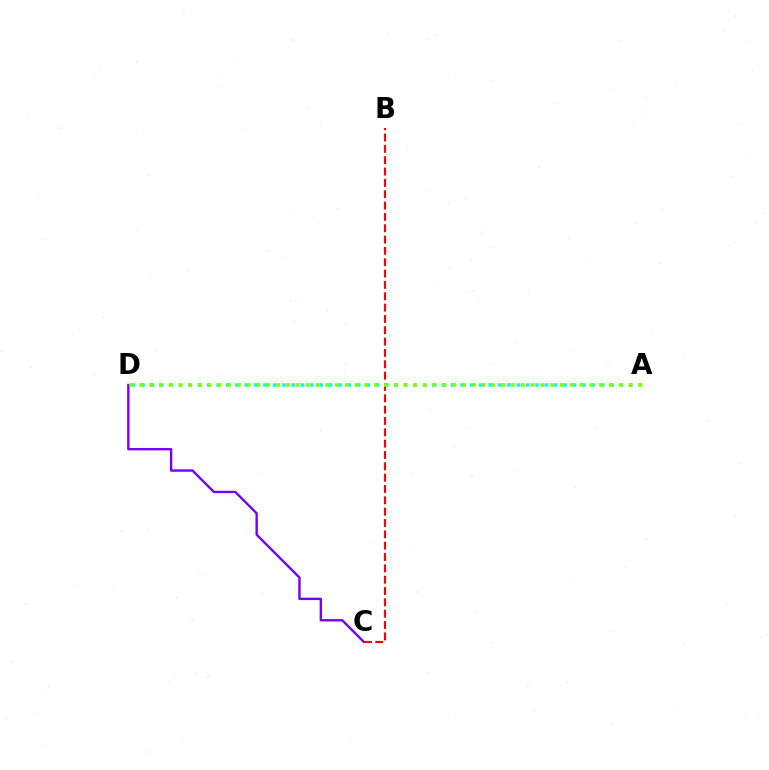{('C', 'D'): [{'color': '#7200ff', 'line_style': 'solid', 'thickness': 1.71}], ('A', 'D'): [{'color': '#00fff6', 'line_style': 'dotted', 'thickness': 2.55}, {'color': '#84ff00', 'line_style': 'dotted', 'thickness': 2.66}], ('B', 'C'): [{'color': '#ff0000', 'line_style': 'dashed', 'thickness': 1.54}]}